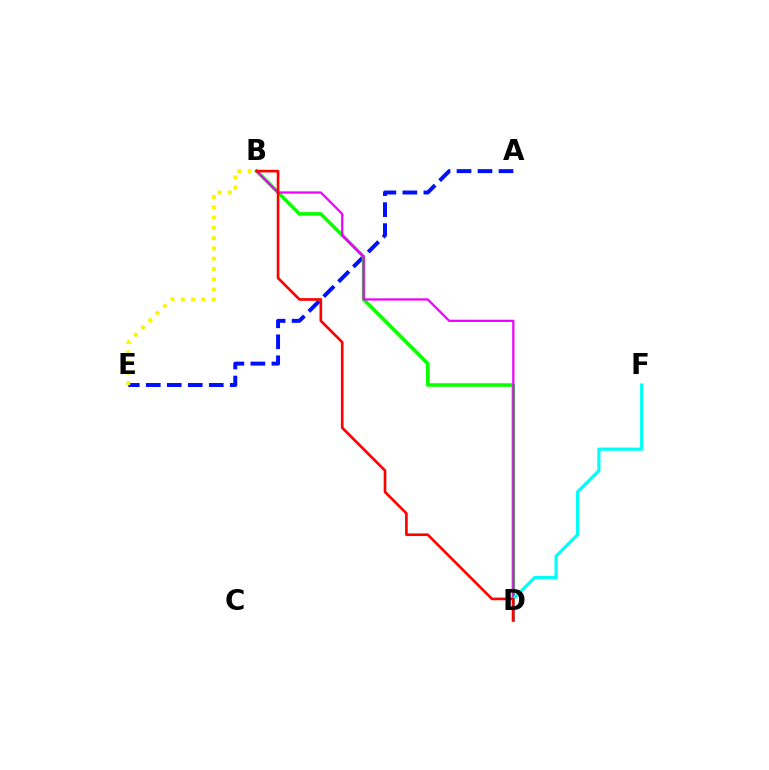{('A', 'E'): [{'color': '#0010ff', 'line_style': 'dashed', 'thickness': 2.85}], ('B', 'D'): [{'color': '#08ff00', 'line_style': 'solid', 'thickness': 2.56}, {'color': '#ee00ff', 'line_style': 'solid', 'thickness': 1.61}, {'color': '#ff0000', 'line_style': 'solid', 'thickness': 1.91}], ('B', 'E'): [{'color': '#fcf500', 'line_style': 'dotted', 'thickness': 2.79}], ('D', 'F'): [{'color': '#00fff6', 'line_style': 'solid', 'thickness': 2.27}]}